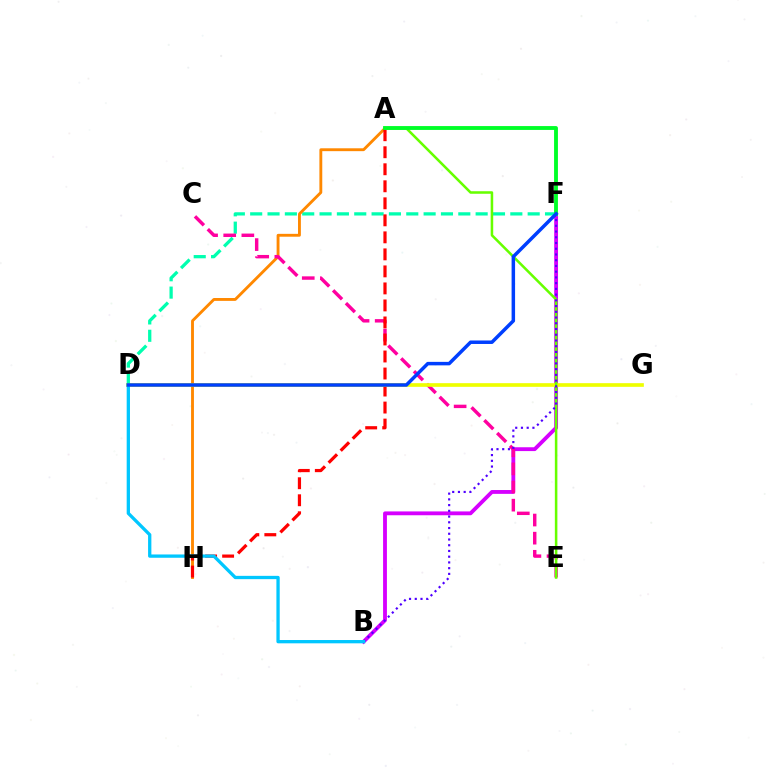{('B', 'F'): [{'color': '#d600ff', 'line_style': 'solid', 'thickness': 2.76}, {'color': '#4f00ff', 'line_style': 'dotted', 'thickness': 1.56}], ('D', 'F'): [{'color': '#00ffaf', 'line_style': 'dashed', 'thickness': 2.36}, {'color': '#003fff', 'line_style': 'solid', 'thickness': 2.51}], ('A', 'H'): [{'color': '#ff8800', 'line_style': 'solid', 'thickness': 2.06}, {'color': '#ff0000', 'line_style': 'dashed', 'thickness': 2.31}], ('C', 'E'): [{'color': '#ff00a0', 'line_style': 'dashed', 'thickness': 2.46}], ('D', 'G'): [{'color': '#eeff00', 'line_style': 'solid', 'thickness': 2.64}], ('A', 'E'): [{'color': '#66ff00', 'line_style': 'solid', 'thickness': 1.83}], ('B', 'D'): [{'color': '#00c7ff', 'line_style': 'solid', 'thickness': 2.37}], ('A', 'F'): [{'color': '#00ff27', 'line_style': 'solid', 'thickness': 2.78}]}